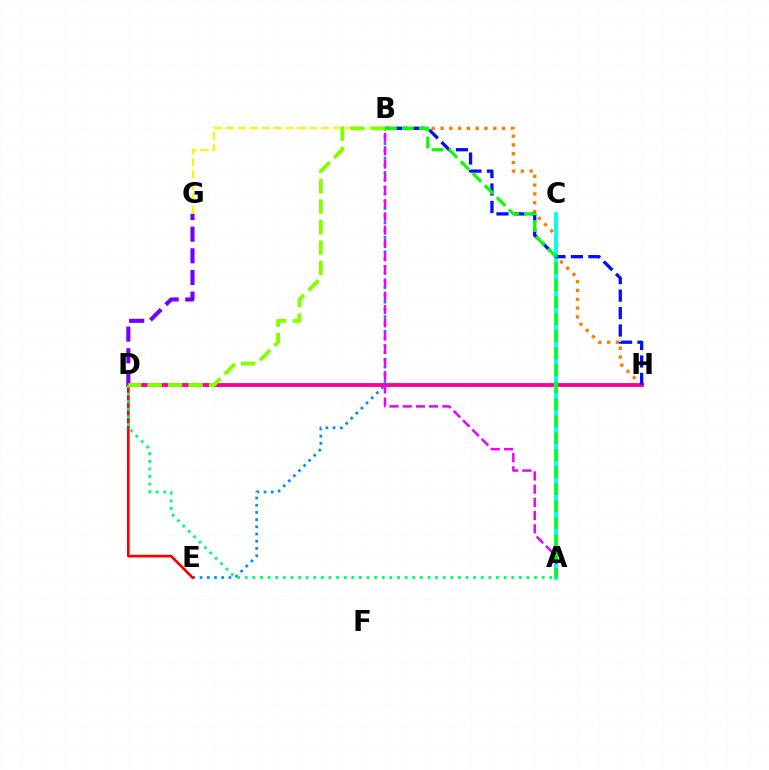{('B', 'E'): [{'color': '#008cff', 'line_style': 'dotted', 'thickness': 1.96}], ('B', 'G'): [{'color': '#fcf500', 'line_style': 'dashed', 'thickness': 1.61}], ('D', 'G'): [{'color': '#7200ff', 'line_style': 'dashed', 'thickness': 2.94}], ('B', 'H'): [{'color': '#ff7c00', 'line_style': 'dotted', 'thickness': 2.39}, {'color': '#0010ff', 'line_style': 'dashed', 'thickness': 2.37}], ('D', 'H'): [{'color': '#ff0094', 'line_style': 'solid', 'thickness': 2.78}], ('D', 'E'): [{'color': '#ff0000', 'line_style': 'solid', 'thickness': 1.94}], ('A', 'C'): [{'color': '#00fff6', 'line_style': 'solid', 'thickness': 2.8}], ('A', 'B'): [{'color': '#ee00ff', 'line_style': 'dashed', 'thickness': 1.8}, {'color': '#08ff00', 'line_style': 'dashed', 'thickness': 2.31}], ('A', 'D'): [{'color': '#00ff74', 'line_style': 'dotted', 'thickness': 2.07}], ('B', 'D'): [{'color': '#84ff00', 'line_style': 'dashed', 'thickness': 2.78}]}